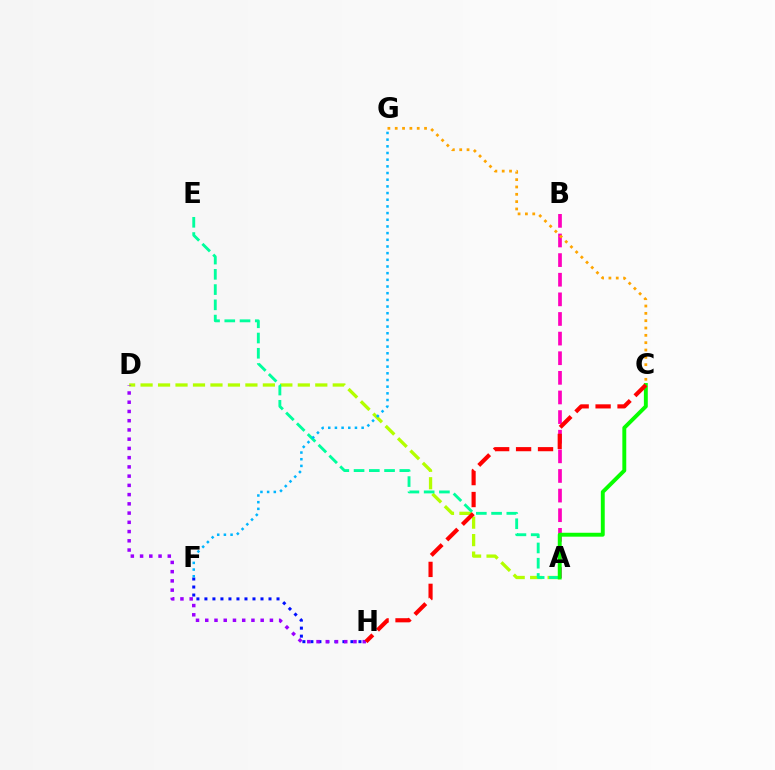{('A', 'D'): [{'color': '#b3ff00', 'line_style': 'dashed', 'thickness': 2.37}], ('A', 'B'): [{'color': '#ff00bd', 'line_style': 'dashed', 'thickness': 2.67}], ('C', 'G'): [{'color': '#ffa500', 'line_style': 'dotted', 'thickness': 1.99}], ('A', 'E'): [{'color': '#00ff9d', 'line_style': 'dashed', 'thickness': 2.07}], ('F', 'H'): [{'color': '#0010ff', 'line_style': 'dotted', 'thickness': 2.18}], ('A', 'C'): [{'color': '#08ff00', 'line_style': 'solid', 'thickness': 2.81}], ('F', 'G'): [{'color': '#00b5ff', 'line_style': 'dotted', 'thickness': 1.81}], ('D', 'H'): [{'color': '#9b00ff', 'line_style': 'dotted', 'thickness': 2.51}], ('C', 'H'): [{'color': '#ff0000', 'line_style': 'dashed', 'thickness': 2.98}]}